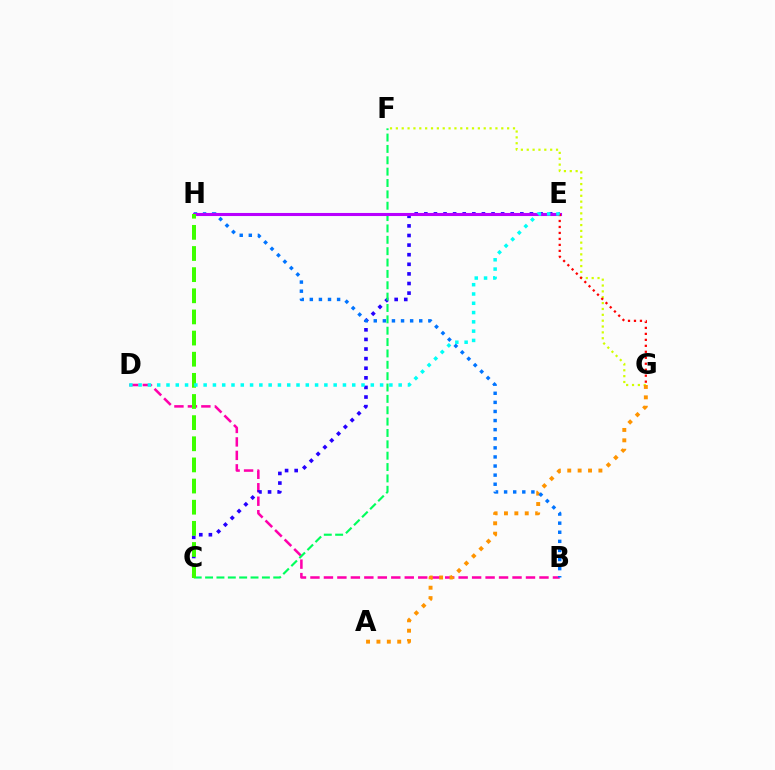{('B', 'D'): [{'color': '#ff00ac', 'line_style': 'dashed', 'thickness': 1.83}], ('C', 'E'): [{'color': '#2500ff', 'line_style': 'dotted', 'thickness': 2.61}], ('C', 'F'): [{'color': '#00ff5c', 'line_style': 'dashed', 'thickness': 1.54}], ('F', 'G'): [{'color': '#d1ff00', 'line_style': 'dotted', 'thickness': 1.59}], ('A', 'G'): [{'color': '#ff9400', 'line_style': 'dotted', 'thickness': 2.82}], ('B', 'H'): [{'color': '#0074ff', 'line_style': 'dotted', 'thickness': 2.47}], ('E', 'H'): [{'color': '#b900ff', 'line_style': 'solid', 'thickness': 2.22}], ('E', 'G'): [{'color': '#ff0000', 'line_style': 'dotted', 'thickness': 1.62}], ('C', 'H'): [{'color': '#3dff00', 'line_style': 'dashed', 'thickness': 2.87}], ('D', 'E'): [{'color': '#00fff6', 'line_style': 'dotted', 'thickness': 2.52}]}